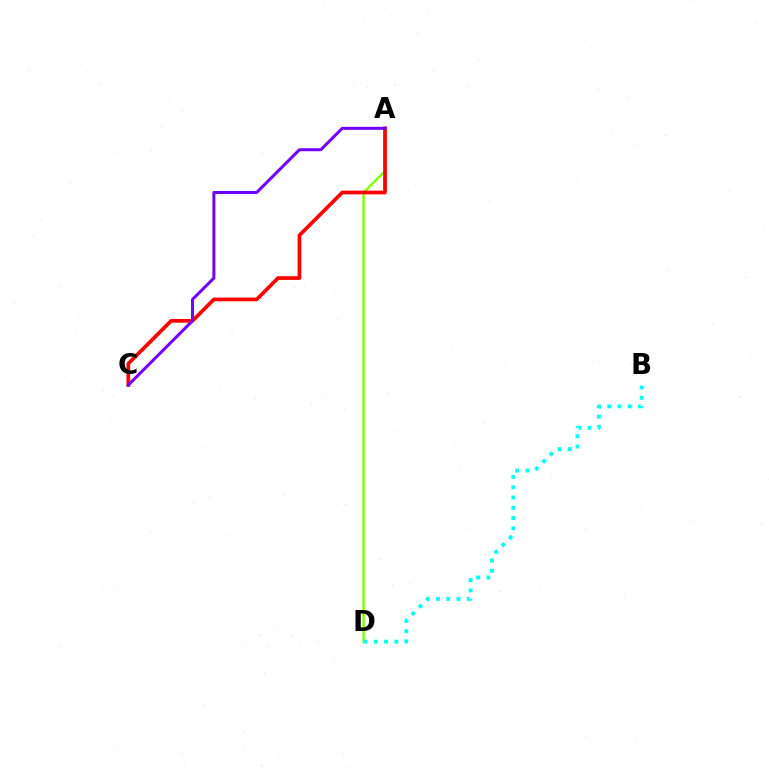{('A', 'D'): [{'color': '#84ff00', 'line_style': 'solid', 'thickness': 1.74}], ('B', 'D'): [{'color': '#00fff6', 'line_style': 'dotted', 'thickness': 2.79}], ('A', 'C'): [{'color': '#ff0000', 'line_style': 'solid', 'thickness': 2.67}, {'color': '#7200ff', 'line_style': 'solid', 'thickness': 2.17}]}